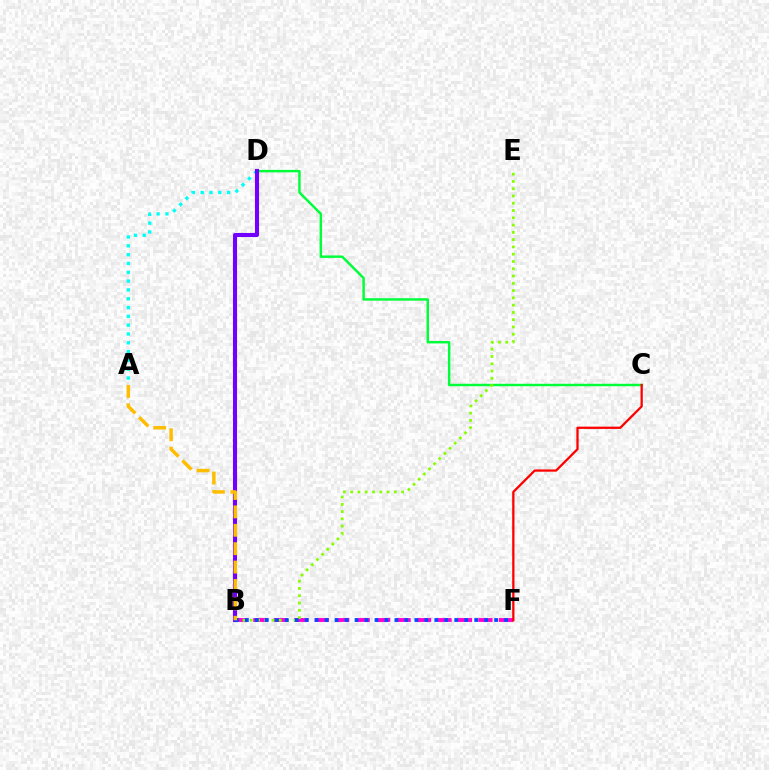{('B', 'F'): [{'color': '#ff00cf', 'line_style': 'dashed', 'thickness': 2.78}, {'color': '#004bff', 'line_style': 'dotted', 'thickness': 2.71}], ('C', 'D'): [{'color': '#00ff39', 'line_style': 'solid', 'thickness': 1.76}], ('B', 'E'): [{'color': '#84ff00', 'line_style': 'dotted', 'thickness': 1.98}], ('C', 'F'): [{'color': '#ff0000', 'line_style': 'solid', 'thickness': 1.64}], ('A', 'D'): [{'color': '#00fff6', 'line_style': 'dotted', 'thickness': 2.4}], ('B', 'D'): [{'color': '#7200ff', 'line_style': 'solid', 'thickness': 2.93}], ('A', 'B'): [{'color': '#ffbd00', 'line_style': 'dashed', 'thickness': 2.5}]}